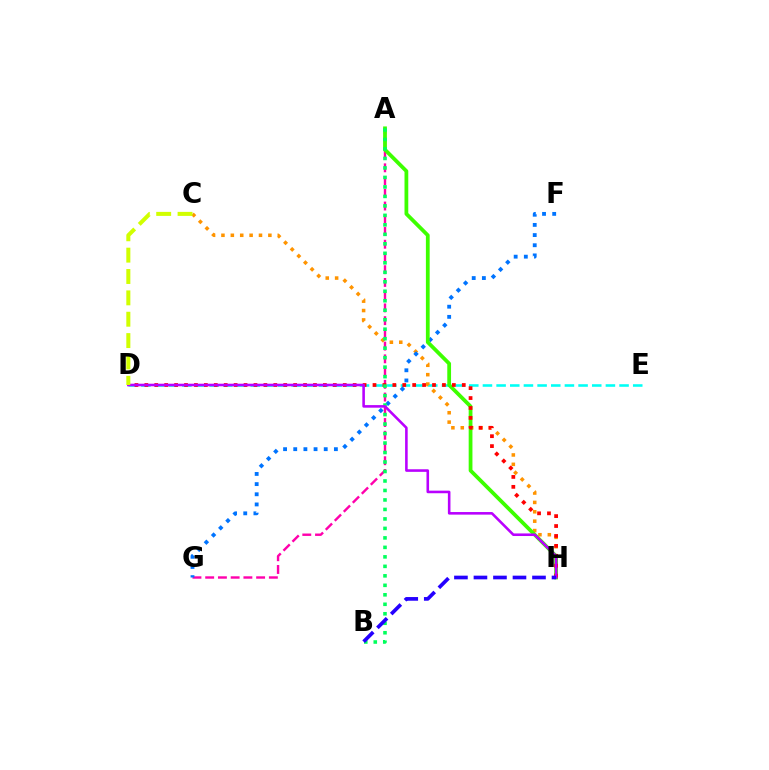{('D', 'E'): [{'color': '#00fff6', 'line_style': 'dashed', 'thickness': 1.86}], ('A', 'G'): [{'color': '#ff00ac', 'line_style': 'dashed', 'thickness': 1.73}], ('C', 'H'): [{'color': '#ff9400', 'line_style': 'dotted', 'thickness': 2.55}], ('F', 'G'): [{'color': '#0074ff', 'line_style': 'dotted', 'thickness': 2.76}], ('A', 'H'): [{'color': '#3dff00', 'line_style': 'solid', 'thickness': 2.71}], ('D', 'H'): [{'color': '#ff0000', 'line_style': 'dotted', 'thickness': 2.7}, {'color': '#b900ff', 'line_style': 'solid', 'thickness': 1.86}], ('A', 'B'): [{'color': '#00ff5c', 'line_style': 'dotted', 'thickness': 2.58}], ('C', 'D'): [{'color': '#d1ff00', 'line_style': 'dashed', 'thickness': 2.9}], ('B', 'H'): [{'color': '#2500ff', 'line_style': 'dashed', 'thickness': 2.65}]}